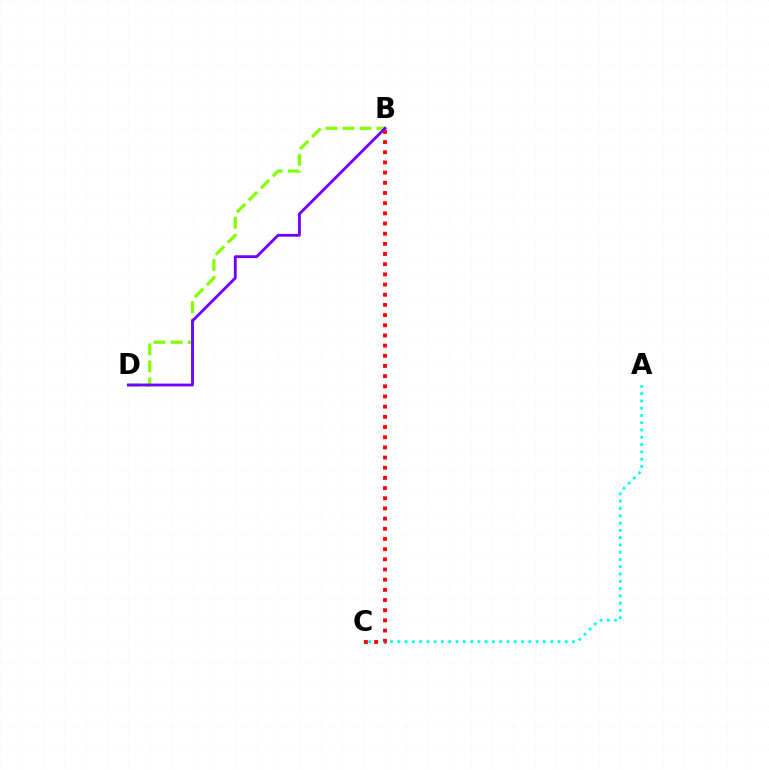{('B', 'D'): [{'color': '#84ff00', 'line_style': 'dashed', 'thickness': 2.31}, {'color': '#7200ff', 'line_style': 'solid', 'thickness': 2.04}], ('A', 'C'): [{'color': '#00fff6', 'line_style': 'dotted', 'thickness': 1.98}], ('B', 'C'): [{'color': '#ff0000', 'line_style': 'dotted', 'thickness': 2.76}]}